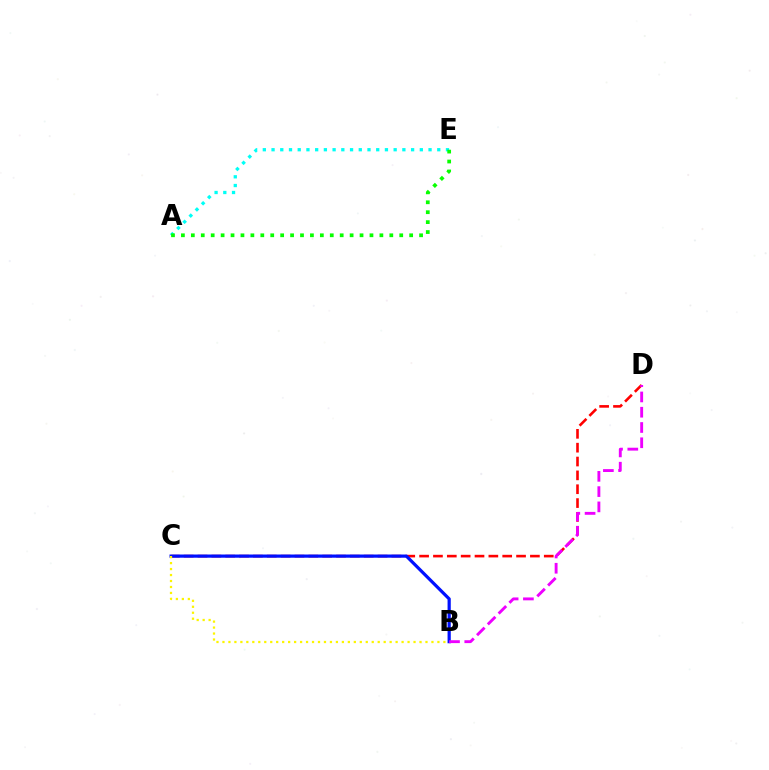{('A', 'E'): [{'color': '#00fff6', 'line_style': 'dotted', 'thickness': 2.37}, {'color': '#08ff00', 'line_style': 'dotted', 'thickness': 2.7}], ('C', 'D'): [{'color': '#ff0000', 'line_style': 'dashed', 'thickness': 1.88}], ('B', 'C'): [{'color': '#0010ff', 'line_style': 'solid', 'thickness': 2.31}, {'color': '#fcf500', 'line_style': 'dotted', 'thickness': 1.62}], ('B', 'D'): [{'color': '#ee00ff', 'line_style': 'dashed', 'thickness': 2.07}]}